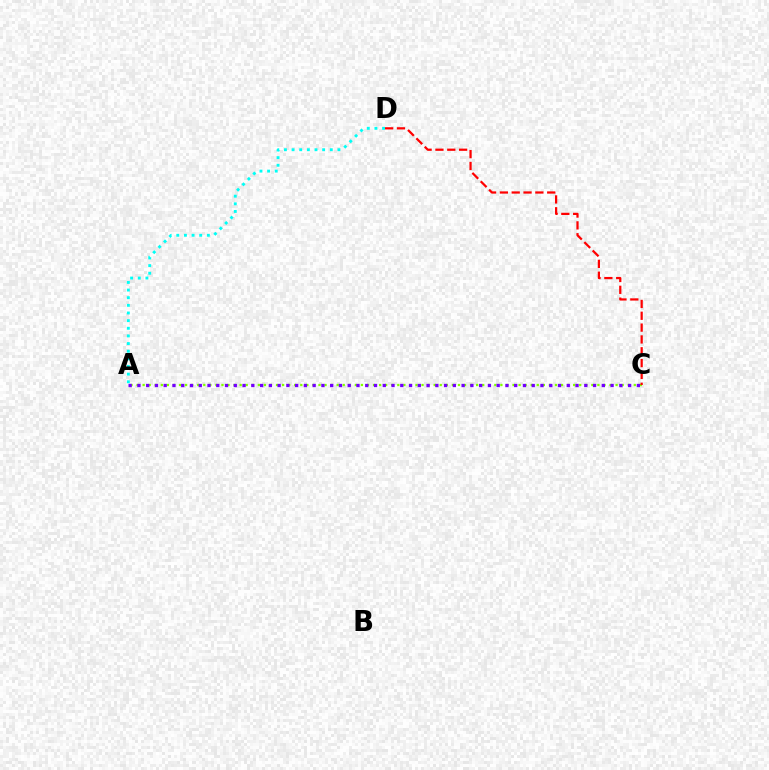{('A', 'D'): [{'color': '#00fff6', 'line_style': 'dotted', 'thickness': 2.08}], ('A', 'C'): [{'color': '#84ff00', 'line_style': 'dotted', 'thickness': 1.65}, {'color': '#7200ff', 'line_style': 'dotted', 'thickness': 2.38}], ('C', 'D'): [{'color': '#ff0000', 'line_style': 'dashed', 'thickness': 1.61}]}